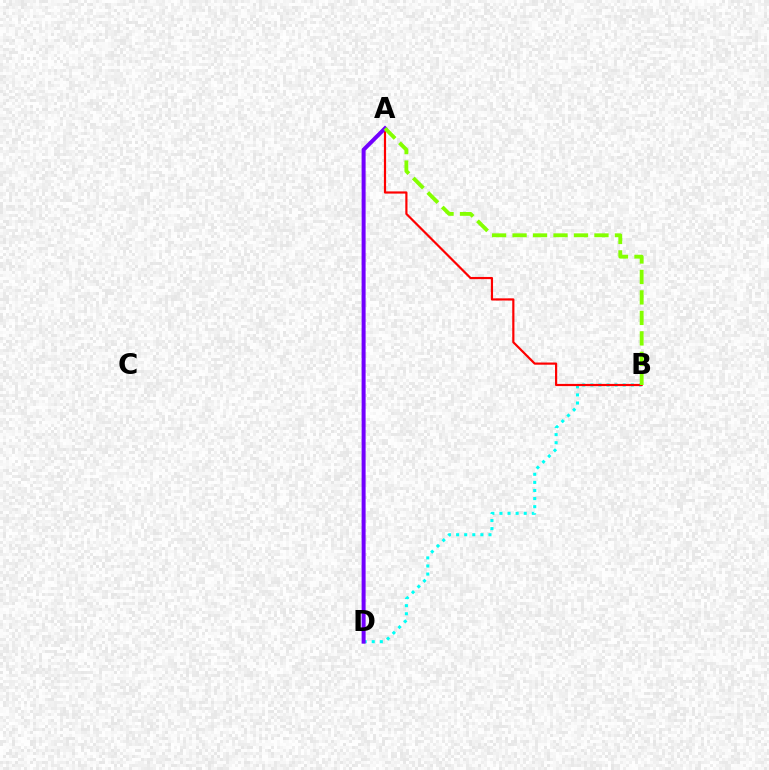{('B', 'D'): [{'color': '#00fff6', 'line_style': 'dotted', 'thickness': 2.2}], ('A', 'B'): [{'color': '#ff0000', 'line_style': 'solid', 'thickness': 1.57}, {'color': '#84ff00', 'line_style': 'dashed', 'thickness': 2.78}], ('A', 'D'): [{'color': '#7200ff', 'line_style': 'solid', 'thickness': 2.87}]}